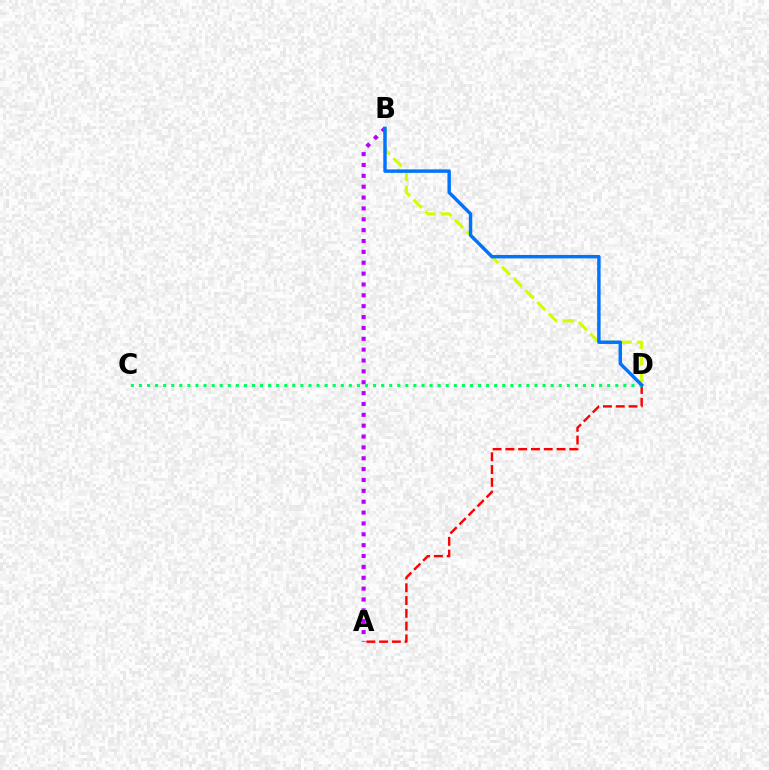{('B', 'D'): [{'color': '#d1ff00', 'line_style': 'dashed', 'thickness': 2.26}, {'color': '#0074ff', 'line_style': 'solid', 'thickness': 2.47}], ('A', 'D'): [{'color': '#ff0000', 'line_style': 'dashed', 'thickness': 1.74}], ('A', 'B'): [{'color': '#b900ff', 'line_style': 'dotted', 'thickness': 2.95}], ('C', 'D'): [{'color': '#00ff5c', 'line_style': 'dotted', 'thickness': 2.19}]}